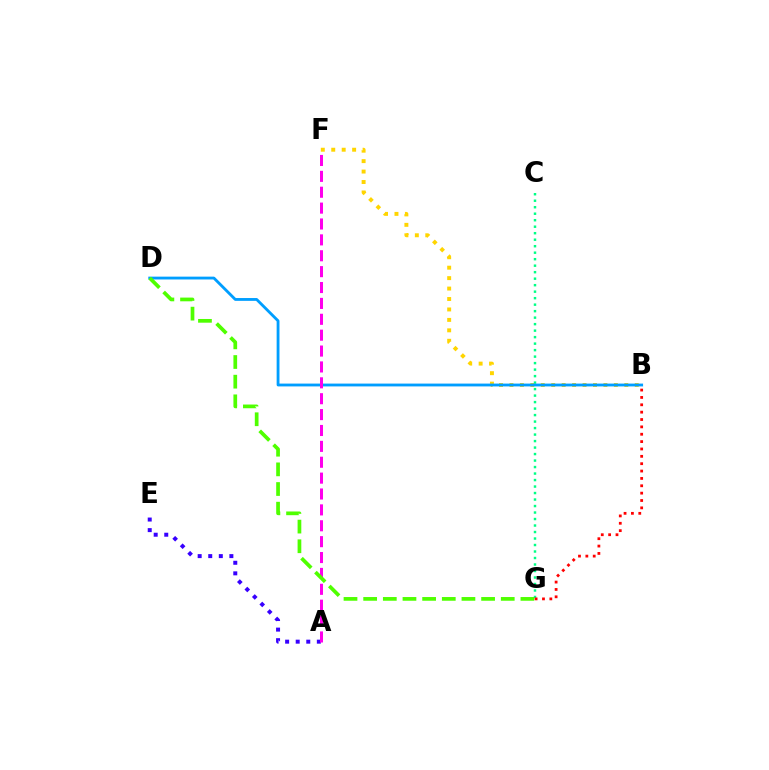{('B', 'F'): [{'color': '#ffd500', 'line_style': 'dotted', 'thickness': 2.84}], ('C', 'G'): [{'color': '#00ff86', 'line_style': 'dotted', 'thickness': 1.76}], ('B', 'D'): [{'color': '#009eff', 'line_style': 'solid', 'thickness': 2.04}], ('A', 'E'): [{'color': '#3700ff', 'line_style': 'dotted', 'thickness': 2.87}], ('A', 'F'): [{'color': '#ff00ed', 'line_style': 'dashed', 'thickness': 2.16}], ('D', 'G'): [{'color': '#4fff00', 'line_style': 'dashed', 'thickness': 2.67}], ('B', 'G'): [{'color': '#ff0000', 'line_style': 'dotted', 'thickness': 2.0}]}